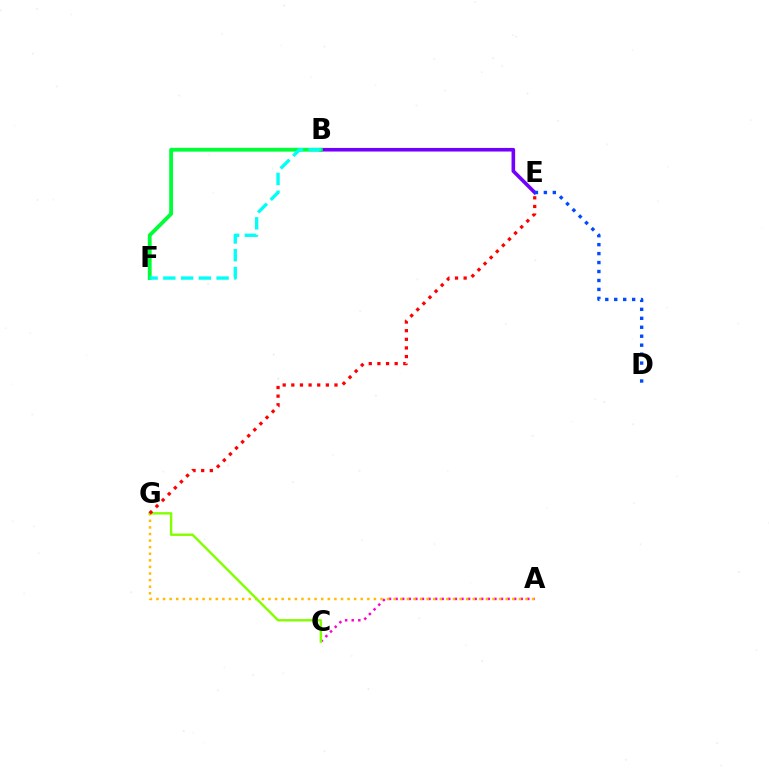{('A', 'C'): [{'color': '#ff00cf', 'line_style': 'dotted', 'thickness': 1.79}], ('B', 'E'): [{'color': '#7200ff', 'line_style': 'solid', 'thickness': 2.6}], ('D', 'E'): [{'color': '#004bff', 'line_style': 'dotted', 'thickness': 2.43}], ('A', 'G'): [{'color': '#ffbd00', 'line_style': 'dotted', 'thickness': 1.79}], ('C', 'G'): [{'color': '#84ff00', 'line_style': 'solid', 'thickness': 1.74}], ('E', 'G'): [{'color': '#ff0000', 'line_style': 'dotted', 'thickness': 2.35}], ('B', 'F'): [{'color': '#00ff39', 'line_style': 'solid', 'thickness': 2.76}, {'color': '#00fff6', 'line_style': 'dashed', 'thickness': 2.41}]}